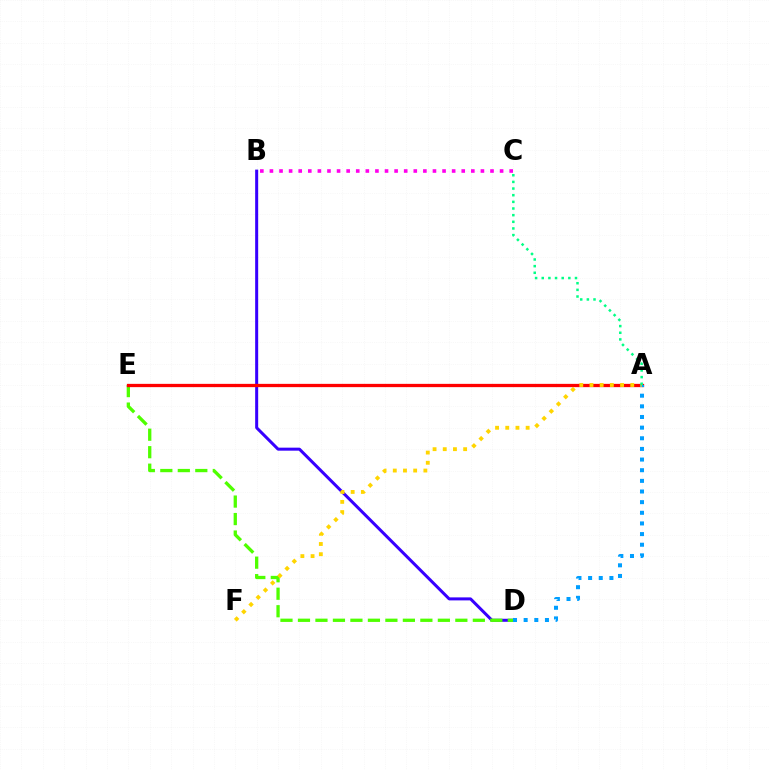{('B', 'C'): [{'color': '#ff00ed', 'line_style': 'dotted', 'thickness': 2.61}], ('B', 'D'): [{'color': '#3700ff', 'line_style': 'solid', 'thickness': 2.17}], ('D', 'E'): [{'color': '#4fff00', 'line_style': 'dashed', 'thickness': 2.38}], ('A', 'E'): [{'color': '#ff0000', 'line_style': 'solid', 'thickness': 2.36}], ('A', 'D'): [{'color': '#009eff', 'line_style': 'dotted', 'thickness': 2.89}], ('A', 'F'): [{'color': '#ffd500', 'line_style': 'dotted', 'thickness': 2.77}], ('A', 'C'): [{'color': '#00ff86', 'line_style': 'dotted', 'thickness': 1.81}]}